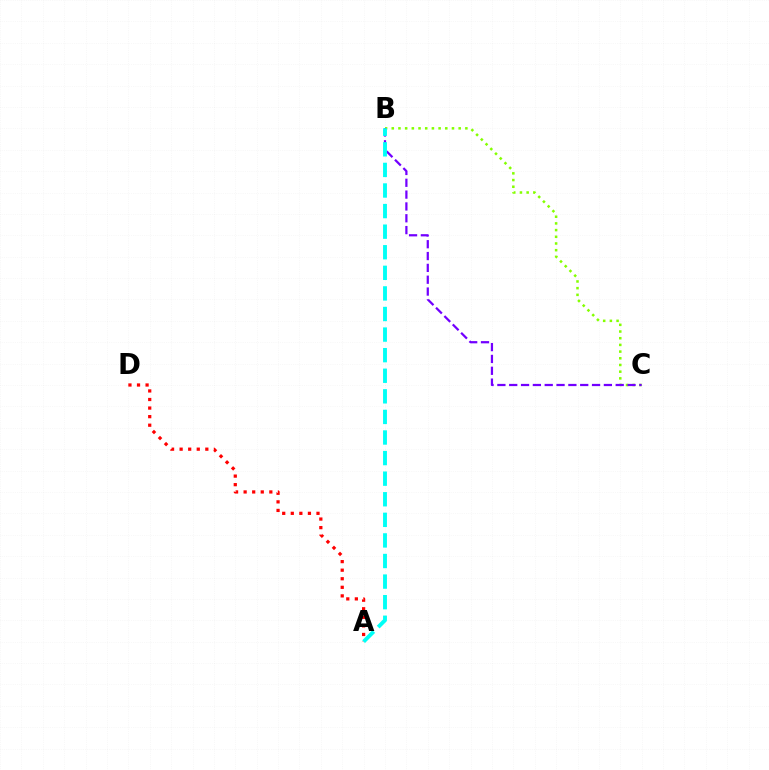{('A', 'D'): [{'color': '#ff0000', 'line_style': 'dotted', 'thickness': 2.33}], ('B', 'C'): [{'color': '#84ff00', 'line_style': 'dotted', 'thickness': 1.82}, {'color': '#7200ff', 'line_style': 'dashed', 'thickness': 1.61}], ('A', 'B'): [{'color': '#00fff6', 'line_style': 'dashed', 'thickness': 2.8}]}